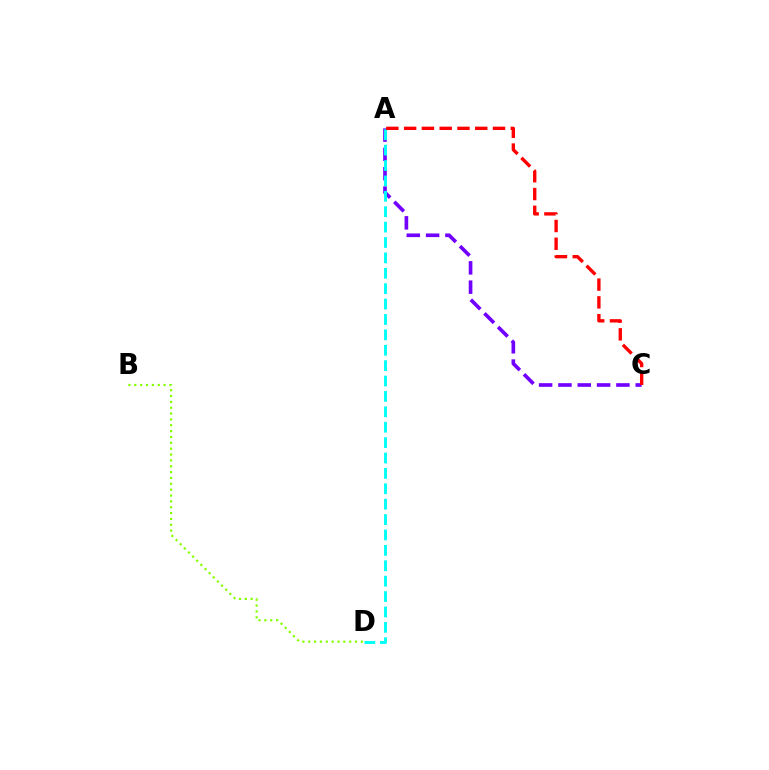{('B', 'D'): [{'color': '#84ff00', 'line_style': 'dotted', 'thickness': 1.59}], ('A', 'C'): [{'color': '#7200ff', 'line_style': 'dashed', 'thickness': 2.63}, {'color': '#ff0000', 'line_style': 'dashed', 'thickness': 2.41}], ('A', 'D'): [{'color': '#00fff6', 'line_style': 'dashed', 'thickness': 2.09}]}